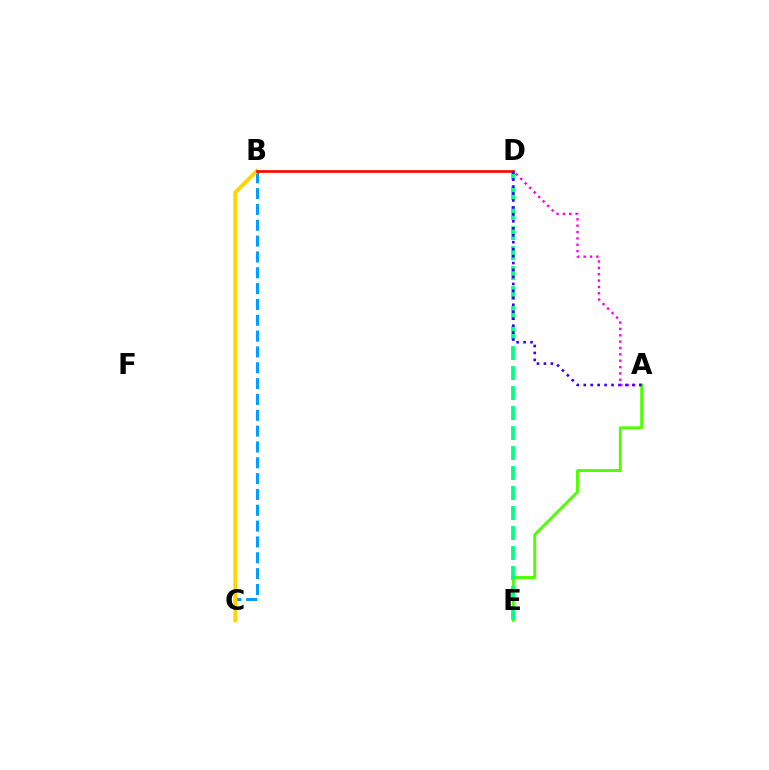{('A', 'E'): [{'color': '#4fff00', 'line_style': 'solid', 'thickness': 2.08}], ('D', 'E'): [{'color': '#00ff86', 'line_style': 'dashed', 'thickness': 2.72}], ('A', 'D'): [{'color': '#ff00ed', 'line_style': 'dotted', 'thickness': 1.73}, {'color': '#3700ff', 'line_style': 'dotted', 'thickness': 1.89}], ('B', 'C'): [{'color': '#009eff', 'line_style': 'dashed', 'thickness': 2.15}, {'color': '#ffd500', 'line_style': 'solid', 'thickness': 2.8}], ('B', 'D'): [{'color': '#ff0000', 'line_style': 'solid', 'thickness': 1.91}]}